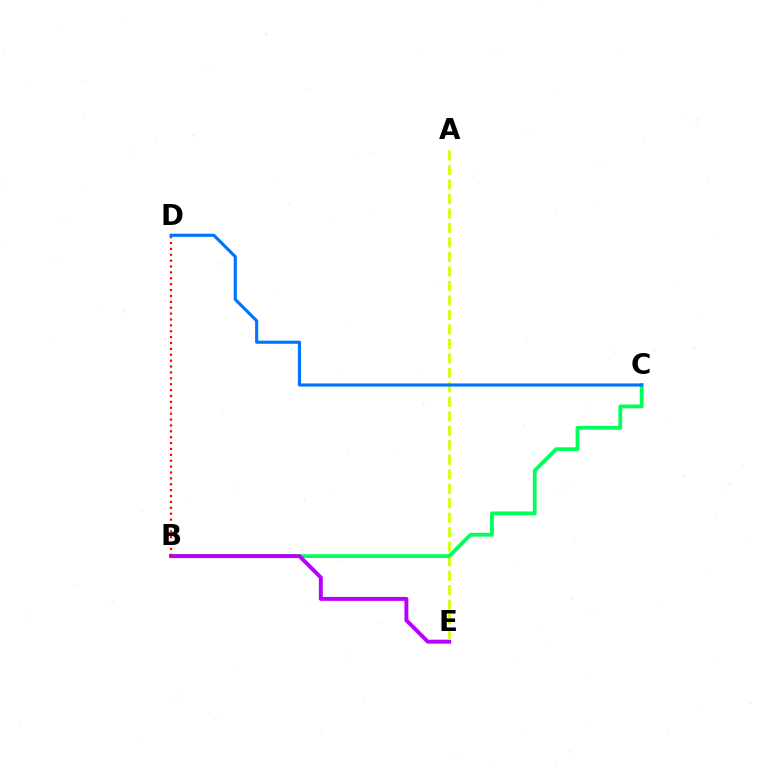{('A', 'E'): [{'color': '#d1ff00', 'line_style': 'dashed', 'thickness': 1.97}], ('B', 'C'): [{'color': '#00ff5c', 'line_style': 'solid', 'thickness': 2.73}], ('B', 'E'): [{'color': '#b900ff', 'line_style': 'solid', 'thickness': 2.83}], ('B', 'D'): [{'color': '#ff0000', 'line_style': 'dotted', 'thickness': 1.6}], ('C', 'D'): [{'color': '#0074ff', 'line_style': 'solid', 'thickness': 2.25}]}